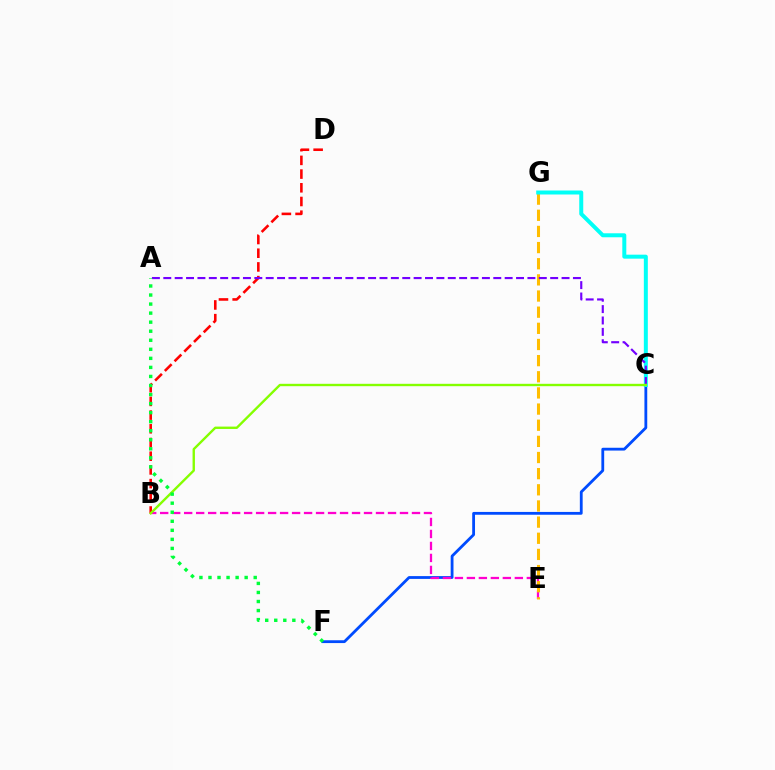{('C', 'F'): [{'color': '#004bff', 'line_style': 'solid', 'thickness': 2.02}], ('B', 'E'): [{'color': '#ff00cf', 'line_style': 'dashed', 'thickness': 1.63}], ('E', 'G'): [{'color': '#ffbd00', 'line_style': 'dashed', 'thickness': 2.19}], ('C', 'G'): [{'color': '#00fff6', 'line_style': 'solid', 'thickness': 2.87}], ('B', 'D'): [{'color': '#ff0000', 'line_style': 'dashed', 'thickness': 1.86}], ('A', 'C'): [{'color': '#7200ff', 'line_style': 'dashed', 'thickness': 1.55}], ('B', 'C'): [{'color': '#84ff00', 'line_style': 'solid', 'thickness': 1.71}], ('A', 'F'): [{'color': '#00ff39', 'line_style': 'dotted', 'thickness': 2.46}]}